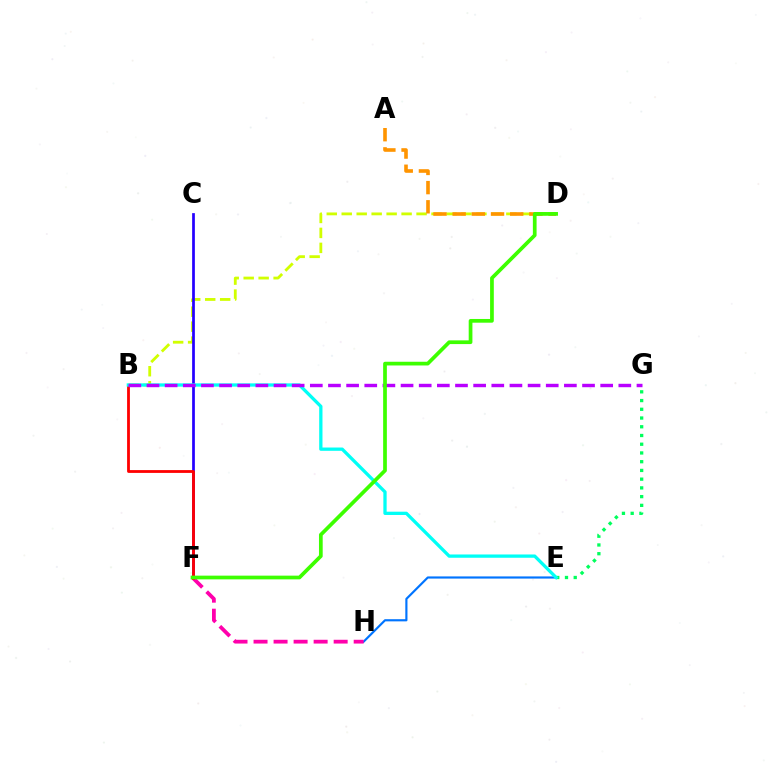{('B', 'D'): [{'color': '#d1ff00', 'line_style': 'dashed', 'thickness': 2.03}], ('C', 'F'): [{'color': '#2500ff', 'line_style': 'solid', 'thickness': 1.96}], ('E', 'H'): [{'color': '#0074ff', 'line_style': 'solid', 'thickness': 1.56}], ('F', 'H'): [{'color': '#ff00ac', 'line_style': 'dashed', 'thickness': 2.72}], ('E', 'G'): [{'color': '#00ff5c', 'line_style': 'dotted', 'thickness': 2.37}], ('B', 'F'): [{'color': '#ff0000', 'line_style': 'solid', 'thickness': 2.02}], ('A', 'D'): [{'color': '#ff9400', 'line_style': 'dashed', 'thickness': 2.61}], ('B', 'E'): [{'color': '#00fff6', 'line_style': 'solid', 'thickness': 2.37}], ('B', 'G'): [{'color': '#b900ff', 'line_style': 'dashed', 'thickness': 2.47}], ('D', 'F'): [{'color': '#3dff00', 'line_style': 'solid', 'thickness': 2.68}]}